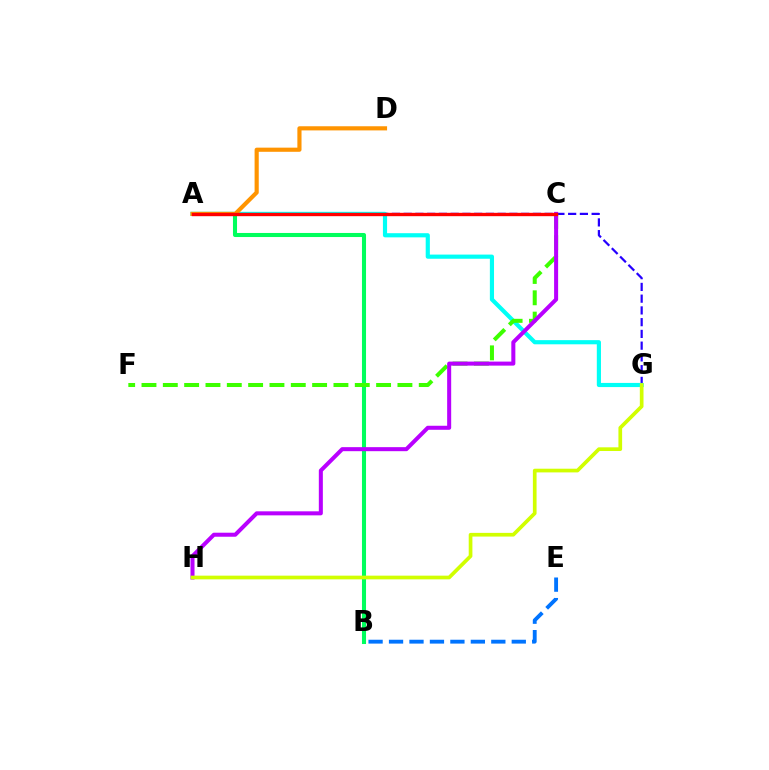{('A', 'G'): [{'color': '#2500ff', 'line_style': 'dashed', 'thickness': 1.6}, {'color': '#00fff6', 'line_style': 'solid', 'thickness': 2.99}], ('A', 'B'): [{'color': '#00ff5c', 'line_style': 'solid', 'thickness': 2.93}], ('B', 'E'): [{'color': '#0074ff', 'line_style': 'dashed', 'thickness': 2.78}], ('C', 'F'): [{'color': '#3dff00', 'line_style': 'dashed', 'thickness': 2.9}], ('A', 'C'): [{'color': '#ff00ac', 'line_style': 'dotted', 'thickness': 2.08}, {'color': '#ff0000', 'line_style': 'solid', 'thickness': 2.41}], ('A', 'D'): [{'color': '#ff9400', 'line_style': 'solid', 'thickness': 2.99}], ('C', 'H'): [{'color': '#b900ff', 'line_style': 'solid', 'thickness': 2.9}], ('G', 'H'): [{'color': '#d1ff00', 'line_style': 'solid', 'thickness': 2.66}]}